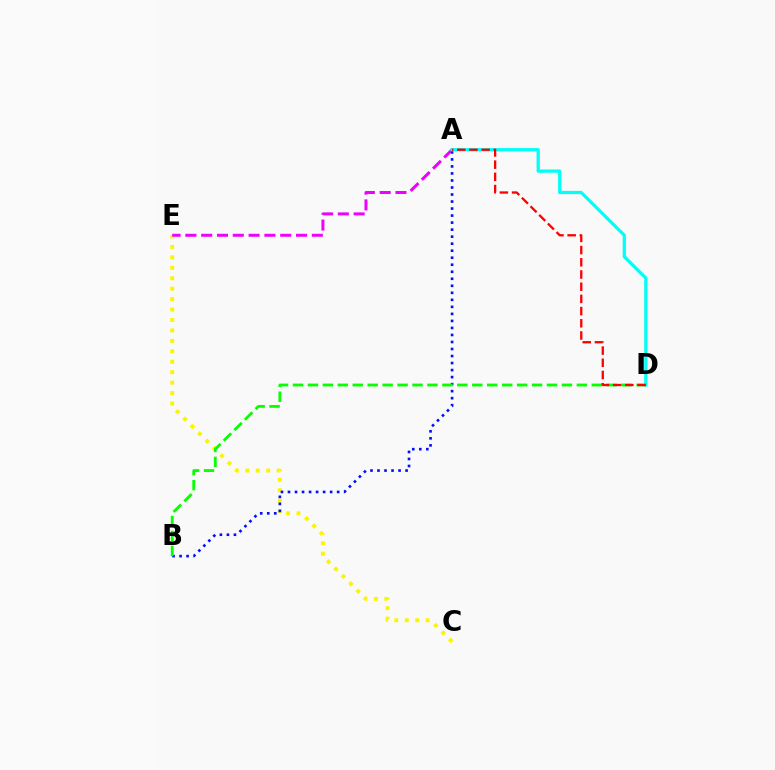{('C', 'E'): [{'color': '#fcf500', 'line_style': 'dotted', 'thickness': 2.84}], ('A', 'E'): [{'color': '#ee00ff', 'line_style': 'dashed', 'thickness': 2.15}], ('A', 'B'): [{'color': '#0010ff', 'line_style': 'dotted', 'thickness': 1.91}], ('A', 'D'): [{'color': '#00fff6', 'line_style': 'solid', 'thickness': 2.34}, {'color': '#ff0000', 'line_style': 'dashed', 'thickness': 1.66}], ('B', 'D'): [{'color': '#08ff00', 'line_style': 'dashed', 'thickness': 2.03}]}